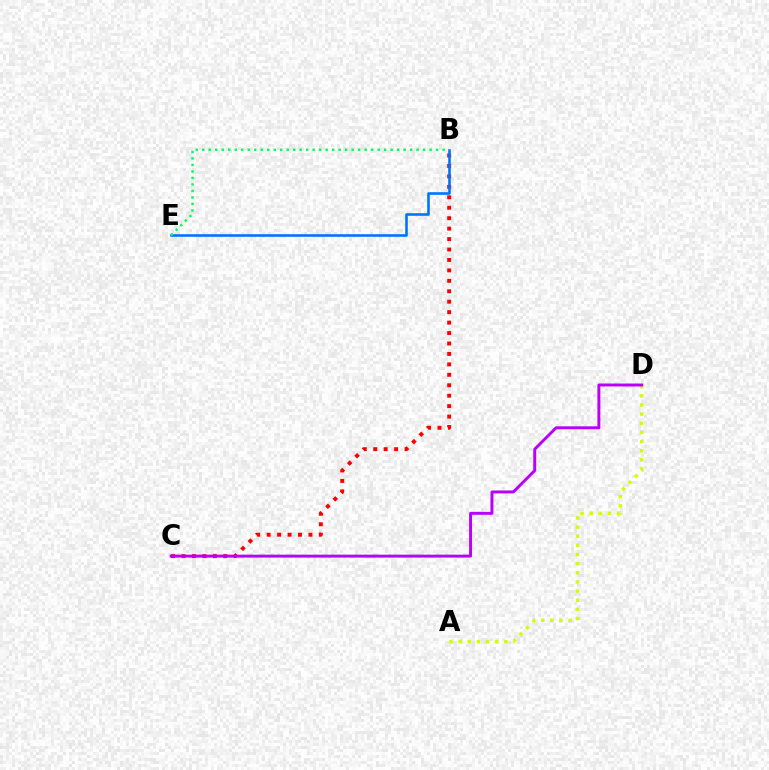{('B', 'C'): [{'color': '#ff0000', 'line_style': 'dotted', 'thickness': 2.84}], ('A', 'D'): [{'color': '#d1ff00', 'line_style': 'dotted', 'thickness': 2.48}], ('B', 'E'): [{'color': '#0074ff', 'line_style': 'solid', 'thickness': 1.87}, {'color': '#00ff5c', 'line_style': 'dotted', 'thickness': 1.77}], ('C', 'D'): [{'color': '#b900ff', 'line_style': 'solid', 'thickness': 2.12}]}